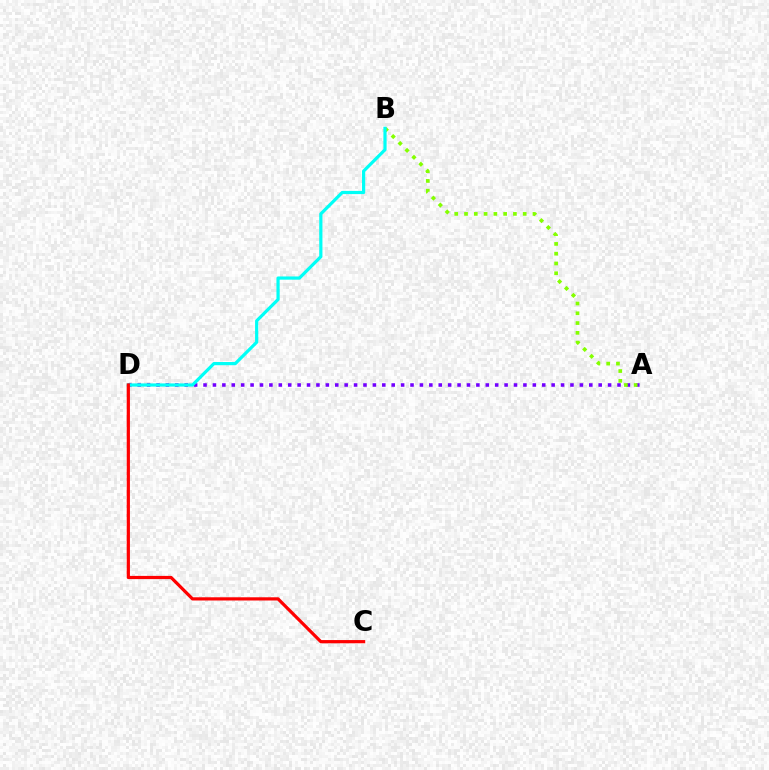{('A', 'D'): [{'color': '#7200ff', 'line_style': 'dotted', 'thickness': 2.56}], ('A', 'B'): [{'color': '#84ff00', 'line_style': 'dotted', 'thickness': 2.66}], ('B', 'D'): [{'color': '#00fff6', 'line_style': 'solid', 'thickness': 2.3}], ('C', 'D'): [{'color': '#ff0000', 'line_style': 'solid', 'thickness': 2.31}]}